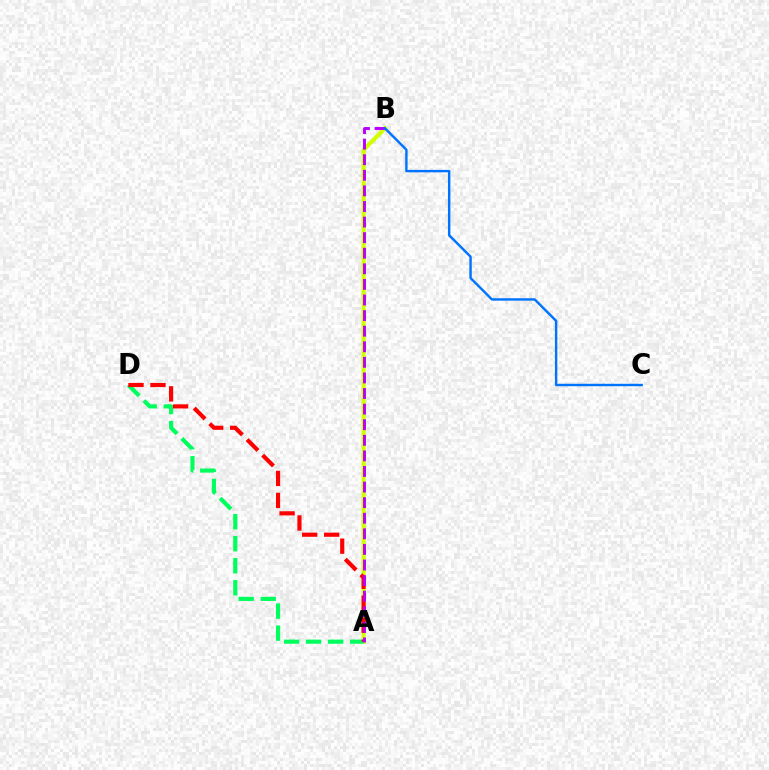{('A', 'B'): [{'color': '#d1ff00', 'line_style': 'solid', 'thickness': 2.98}, {'color': '#b900ff', 'line_style': 'dashed', 'thickness': 2.12}], ('A', 'D'): [{'color': '#00ff5c', 'line_style': 'dashed', 'thickness': 2.99}, {'color': '#ff0000', 'line_style': 'dashed', 'thickness': 2.99}], ('B', 'C'): [{'color': '#0074ff', 'line_style': 'solid', 'thickness': 1.75}]}